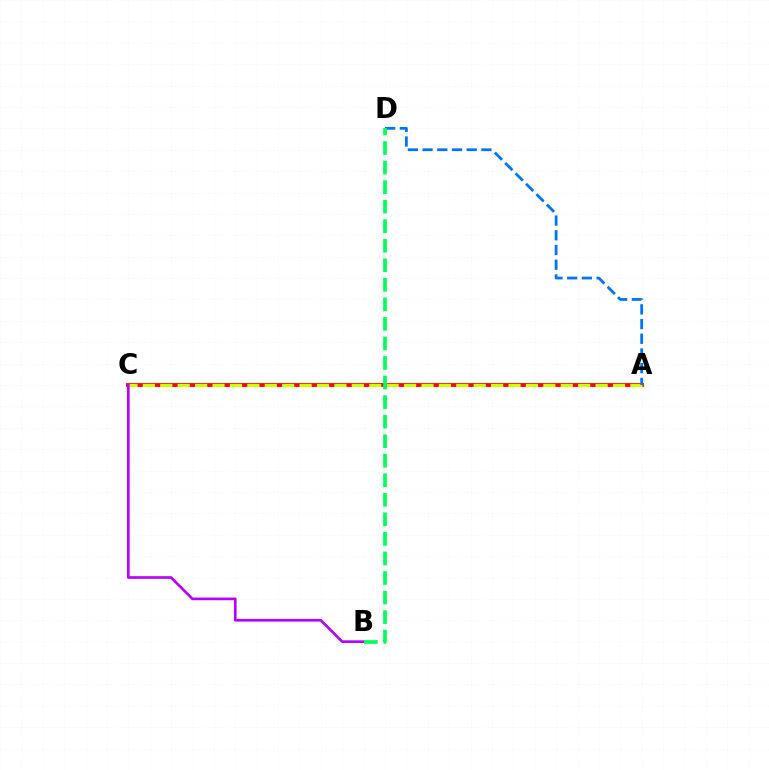{('A', 'C'): [{'color': '#ff0000', 'line_style': 'solid', 'thickness': 2.75}, {'color': '#d1ff00', 'line_style': 'dashed', 'thickness': 2.37}], ('B', 'C'): [{'color': '#b900ff', 'line_style': 'solid', 'thickness': 1.92}], ('A', 'D'): [{'color': '#0074ff', 'line_style': 'dashed', 'thickness': 2.0}], ('B', 'D'): [{'color': '#00ff5c', 'line_style': 'dashed', 'thickness': 2.66}]}